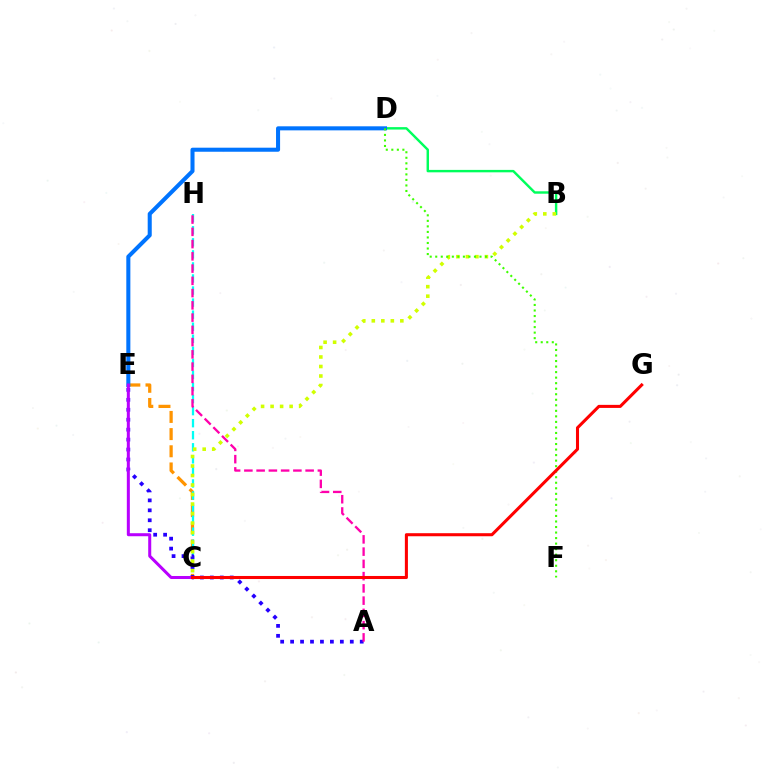{('B', 'D'): [{'color': '#00ff5c', 'line_style': 'solid', 'thickness': 1.75}], ('C', 'E'): [{'color': '#ff9400', 'line_style': 'dashed', 'thickness': 2.33}, {'color': '#b900ff', 'line_style': 'solid', 'thickness': 2.18}], ('C', 'H'): [{'color': '#00fff6', 'line_style': 'dashed', 'thickness': 1.64}], ('A', 'E'): [{'color': '#2500ff', 'line_style': 'dotted', 'thickness': 2.7}], ('B', 'C'): [{'color': '#d1ff00', 'line_style': 'dotted', 'thickness': 2.58}], ('D', 'E'): [{'color': '#0074ff', 'line_style': 'solid', 'thickness': 2.92}], ('D', 'F'): [{'color': '#3dff00', 'line_style': 'dotted', 'thickness': 1.5}], ('A', 'H'): [{'color': '#ff00ac', 'line_style': 'dashed', 'thickness': 1.66}], ('C', 'G'): [{'color': '#ff0000', 'line_style': 'solid', 'thickness': 2.2}]}